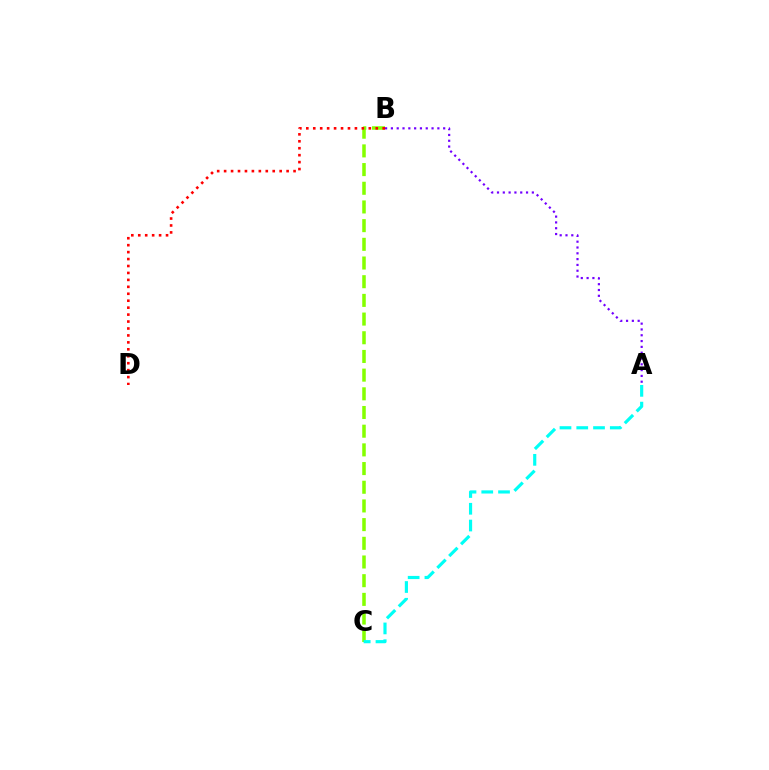{('A', 'B'): [{'color': '#7200ff', 'line_style': 'dotted', 'thickness': 1.58}], ('B', 'C'): [{'color': '#84ff00', 'line_style': 'dashed', 'thickness': 2.54}], ('B', 'D'): [{'color': '#ff0000', 'line_style': 'dotted', 'thickness': 1.89}], ('A', 'C'): [{'color': '#00fff6', 'line_style': 'dashed', 'thickness': 2.28}]}